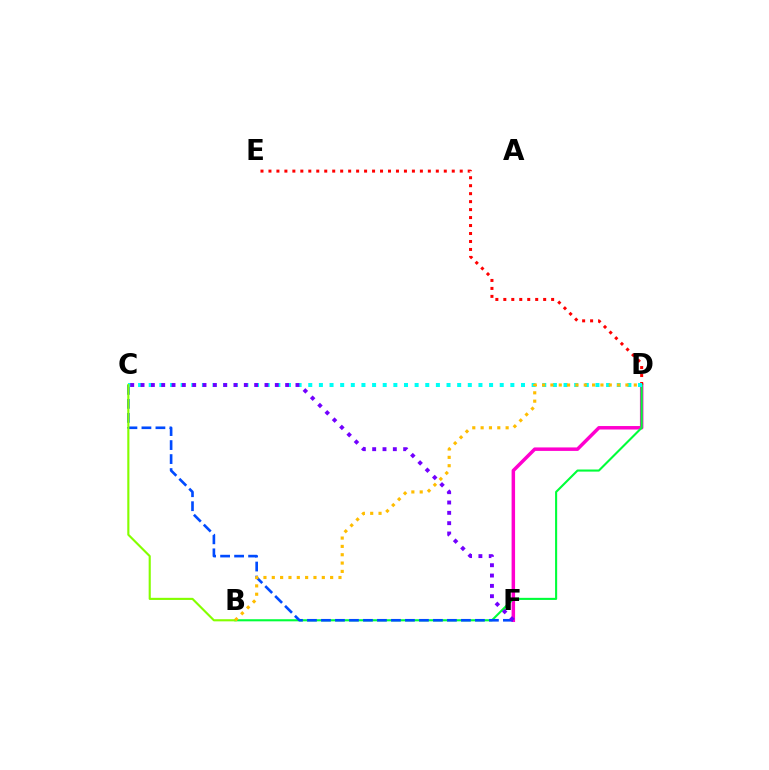{('D', 'F'): [{'color': '#ff00cf', 'line_style': 'solid', 'thickness': 2.5}], ('D', 'E'): [{'color': '#ff0000', 'line_style': 'dotted', 'thickness': 2.17}], ('B', 'D'): [{'color': '#00ff39', 'line_style': 'solid', 'thickness': 1.51}, {'color': '#ffbd00', 'line_style': 'dotted', 'thickness': 2.26}], ('C', 'F'): [{'color': '#004bff', 'line_style': 'dashed', 'thickness': 1.9}, {'color': '#7200ff', 'line_style': 'dotted', 'thickness': 2.81}], ('C', 'D'): [{'color': '#00fff6', 'line_style': 'dotted', 'thickness': 2.89}], ('B', 'C'): [{'color': '#84ff00', 'line_style': 'solid', 'thickness': 1.53}]}